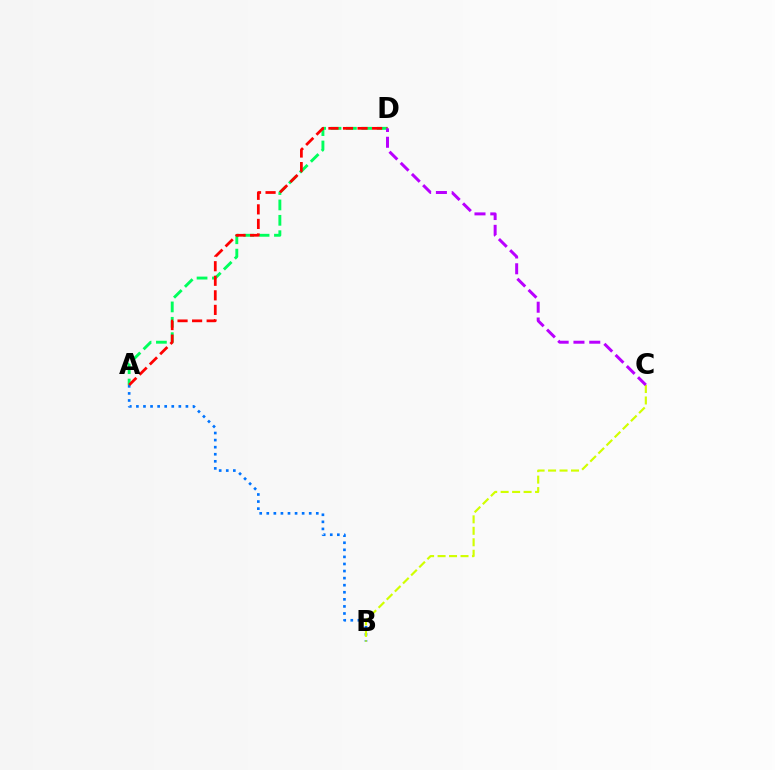{('A', 'B'): [{'color': '#0074ff', 'line_style': 'dotted', 'thickness': 1.92}], ('B', 'C'): [{'color': '#d1ff00', 'line_style': 'dashed', 'thickness': 1.56}], ('A', 'D'): [{'color': '#00ff5c', 'line_style': 'dashed', 'thickness': 2.09}, {'color': '#ff0000', 'line_style': 'dashed', 'thickness': 1.98}], ('C', 'D'): [{'color': '#b900ff', 'line_style': 'dashed', 'thickness': 2.15}]}